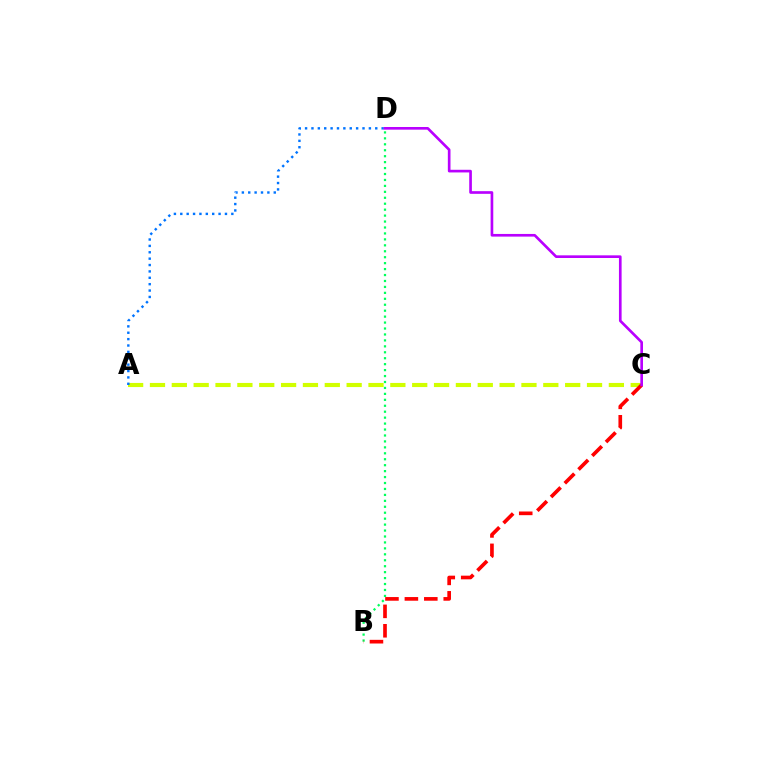{('A', 'C'): [{'color': '#d1ff00', 'line_style': 'dashed', 'thickness': 2.97}], ('A', 'D'): [{'color': '#0074ff', 'line_style': 'dotted', 'thickness': 1.73}], ('B', 'D'): [{'color': '#00ff5c', 'line_style': 'dotted', 'thickness': 1.61}], ('B', 'C'): [{'color': '#ff0000', 'line_style': 'dashed', 'thickness': 2.64}], ('C', 'D'): [{'color': '#b900ff', 'line_style': 'solid', 'thickness': 1.92}]}